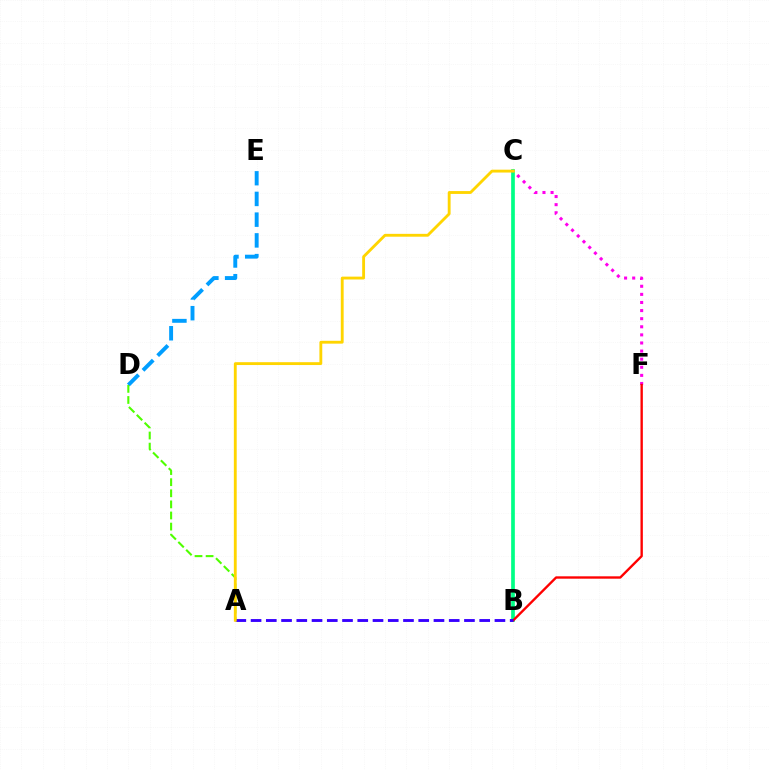{('B', 'C'): [{'color': '#00ff86', 'line_style': 'solid', 'thickness': 2.66}], ('D', 'E'): [{'color': '#009eff', 'line_style': 'dashed', 'thickness': 2.82}], ('C', 'F'): [{'color': '#ff00ed', 'line_style': 'dotted', 'thickness': 2.2}], ('B', 'F'): [{'color': '#ff0000', 'line_style': 'solid', 'thickness': 1.71}], ('A', 'D'): [{'color': '#4fff00', 'line_style': 'dashed', 'thickness': 1.51}], ('A', 'B'): [{'color': '#3700ff', 'line_style': 'dashed', 'thickness': 2.07}], ('A', 'C'): [{'color': '#ffd500', 'line_style': 'solid', 'thickness': 2.05}]}